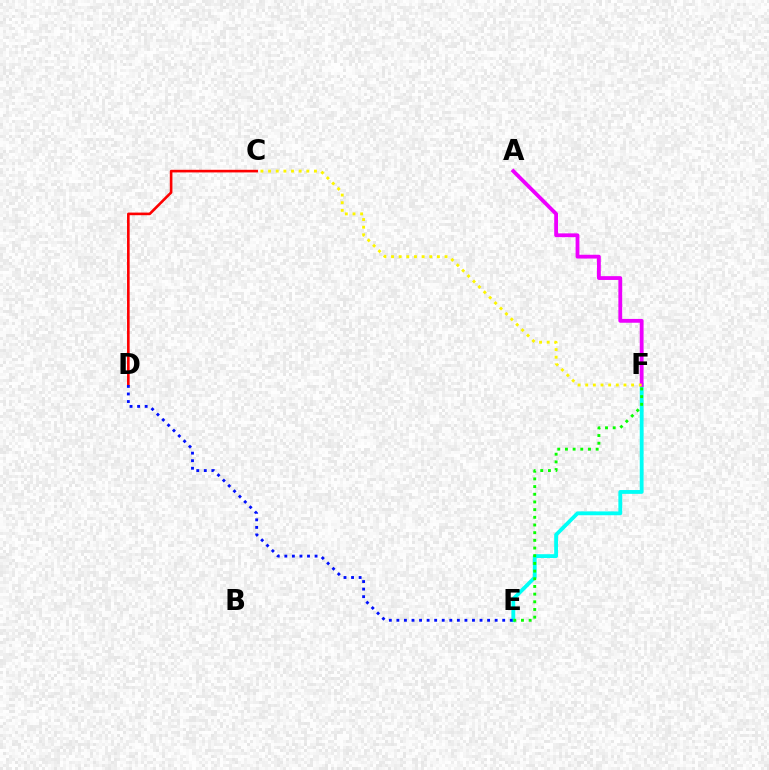{('E', 'F'): [{'color': '#00fff6', 'line_style': 'solid', 'thickness': 2.75}, {'color': '#08ff00', 'line_style': 'dotted', 'thickness': 2.09}], ('C', 'D'): [{'color': '#ff0000', 'line_style': 'solid', 'thickness': 1.89}], ('A', 'F'): [{'color': '#ee00ff', 'line_style': 'solid', 'thickness': 2.74}], ('D', 'E'): [{'color': '#0010ff', 'line_style': 'dotted', 'thickness': 2.05}], ('C', 'F'): [{'color': '#fcf500', 'line_style': 'dotted', 'thickness': 2.08}]}